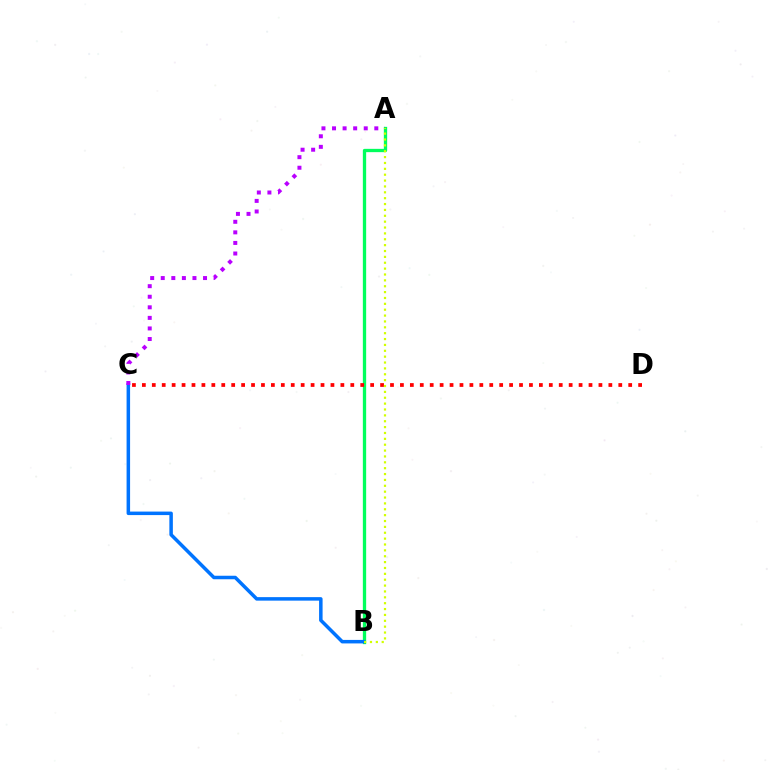{('A', 'B'): [{'color': '#00ff5c', 'line_style': 'solid', 'thickness': 2.38}, {'color': '#d1ff00', 'line_style': 'dotted', 'thickness': 1.59}], ('B', 'C'): [{'color': '#0074ff', 'line_style': 'solid', 'thickness': 2.53}], ('A', 'C'): [{'color': '#b900ff', 'line_style': 'dotted', 'thickness': 2.87}], ('C', 'D'): [{'color': '#ff0000', 'line_style': 'dotted', 'thickness': 2.7}]}